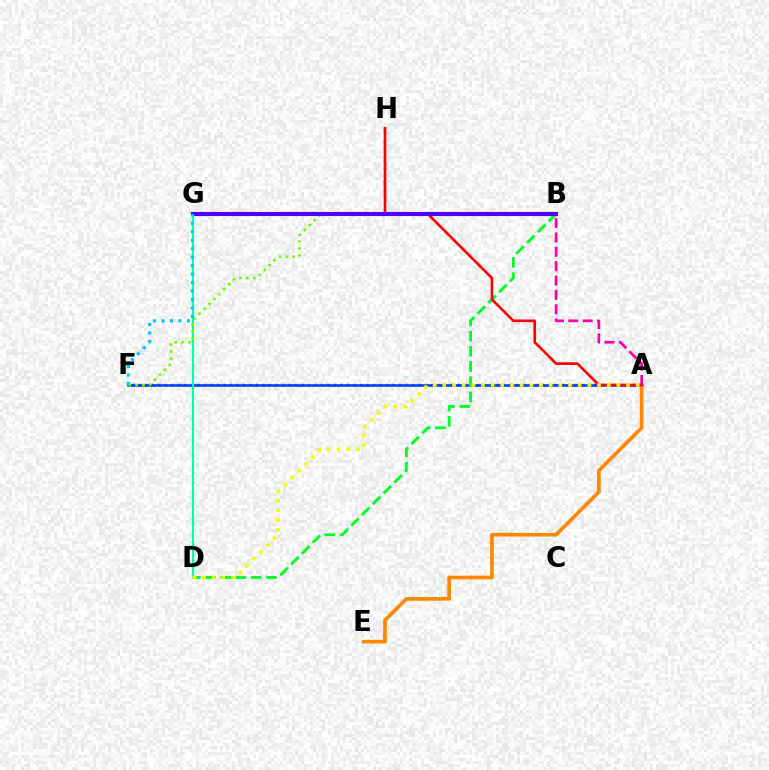{('A', 'F'): [{'color': '#d600ff', 'line_style': 'dotted', 'thickness': 1.77}, {'color': '#003fff', 'line_style': 'solid', 'thickness': 1.85}], ('B', 'D'): [{'color': '#00ff27', 'line_style': 'dashed', 'thickness': 2.07}], ('A', 'E'): [{'color': '#ff8800', 'line_style': 'solid', 'thickness': 2.65}], ('D', 'G'): [{'color': '#00ffaf', 'line_style': 'solid', 'thickness': 1.55}], ('B', 'F'): [{'color': '#66ff00', 'line_style': 'dotted', 'thickness': 1.88}], ('A', 'H'): [{'color': '#ff0000', 'line_style': 'solid', 'thickness': 1.91}], ('B', 'G'): [{'color': '#4f00ff', 'line_style': 'solid', 'thickness': 2.97}], ('A', 'D'): [{'color': '#eeff00', 'line_style': 'dotted', 'thickness': 2.63}], ('F', 'G'): [{'color': '#00c7ff', 'line_style': 'dotted', 'thickness': 2.3}], ('A', 'B'): [{'color': '#ff00a0', 'line_style': 'dashed', 'thickness': 1.95}]}